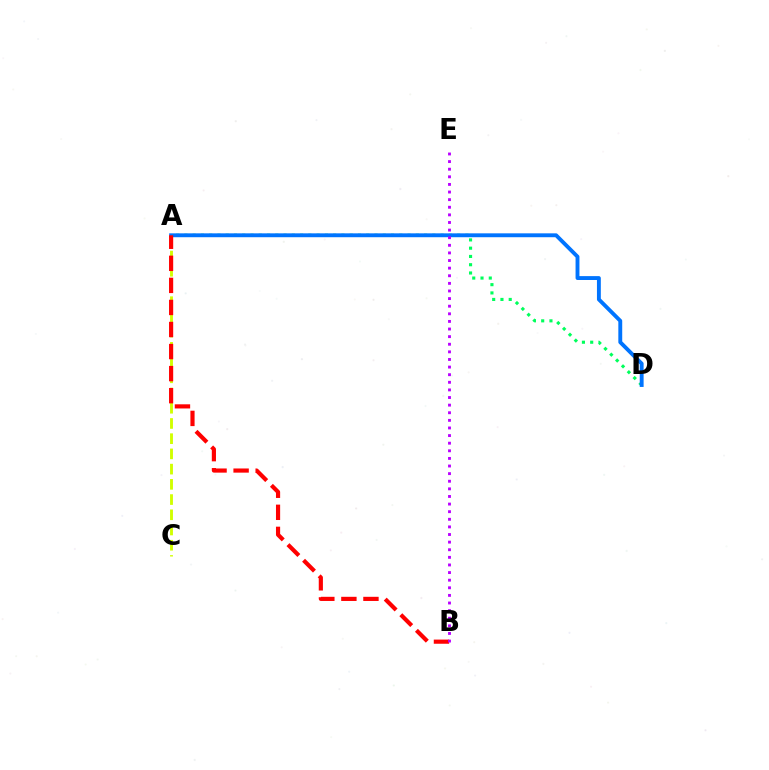{('A', 'D'): [{'color': '#00ff5c', 'line_style': 'dotted', 'thickness': 2.25}, {'color': '#0074ff', 'line_style': 'solid', 'thickness': 2.79}], ('A', 'C'): [{'color': '#d1ff00', 'line_style': 'dashed', 'thickness': 2.07}], ('A', 'B'): [{'color': '#ff0000', 'line_style': 'dashed', 'thickness': 3.0}], ('B', 'E'): [{'color': '#b900ff', 'line_style': 'dotted', 'thickness': 2.07}]}